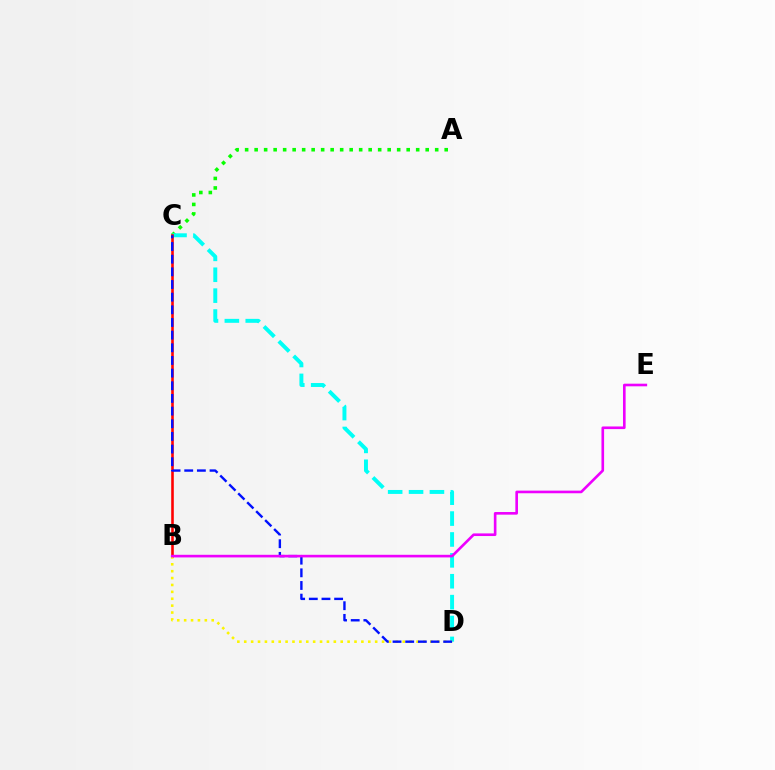{('A', 'C'): [{'color': '#08ff00', 'line_style': 'dotted', 'thickness': 2.58}], ('C', 'D'): [{'color': '#00fff6', 'line_style': 'dashed', 'thickness': 2.84}, {'color': '#0010ff', 'line_style': 'dashed', 'thickness': 1.72}], ('B', 'C'): [{'color': '#ff0000', 'line_style': 'solid', 'thickness': 1.87}], ('B', 'D'): [{'color': '#fcf500', 'line_style': 'dotted', 'thickness': 1.87}], ('B', 'E'): [{'color': '#ee00ff', 'line_style': 'solid', 'thickness': 1.89}]}